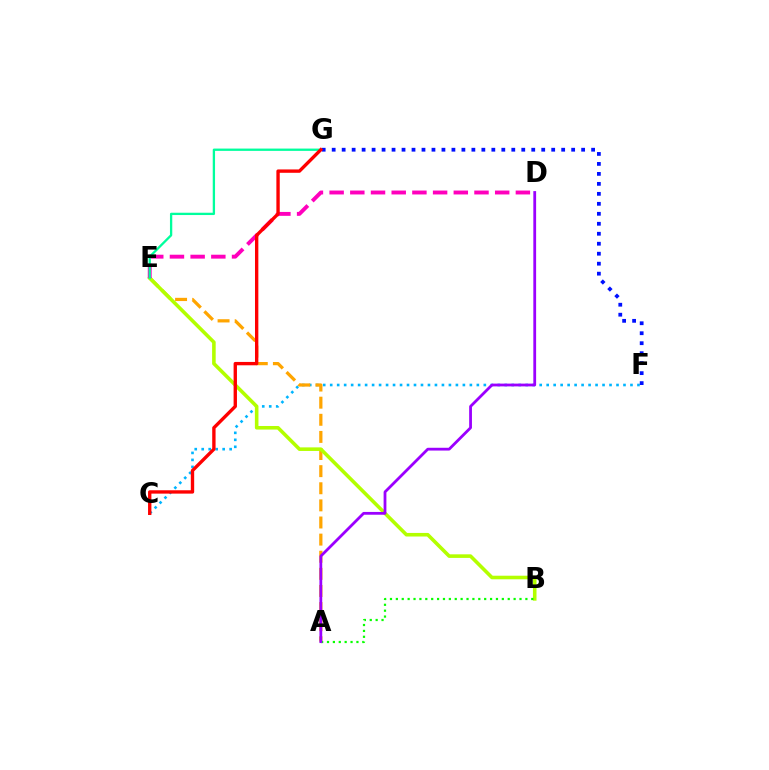{('C', 'F'): [{'color': '#00b5ff', 'line_style': 'dotted', 'thickness': 1.9}], ('F', 'G'): [{'color': '#0010ff', 'line_style': 'dotted', 'thickness': 2.71}], ('A', 'E'): [{'color': '#ffa500', 'line_style': 'dashed', 'thickness': 2.33}], ('B', 'E'): [{'color': '#b3ff00', 'line_style': 'solid', 'thickness': 2.58}], ('A', 'B'): [{'color': '#08ff00', 'line_style': 'dotted', 'thickness': 1.6}], ('D', 'E'): [{'color': '#ff00bd', 'line_style': 'dashed', 'thickness': 2.81}], ('E', 'G'): [{'color': '#00ff9d', 'line_style': 'solid', 'thickness': 1.66}], ('A', 'D'): [{'color': '#9b00ff', 'line_style': 'solid', 'thickness': 2.01}], ('C', 'G'): [{'color': '#ff0000', 'line_style': 'solid', 'thickness': 2.42}]}